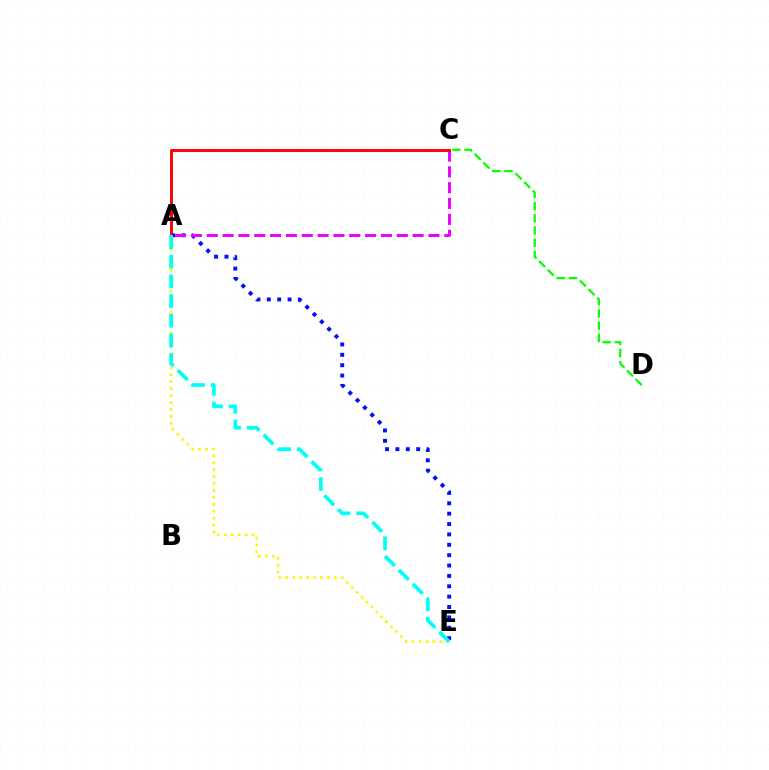{('C', 'D'): [{'color': '#08ff00', 'line_style': 'dashed', 'thickness': 1.66}], ('A', 'E'): [{'color': '#0010ff', 'line_style': 'dotted', 'thickness': 2.82}, {'color': '#fcf500', 'line_style': 'dotted', 'thickness': 1.89}, {'color': '#00fff6', 'line_style': 'dashed', 'thickness': 2.67}], ('A', 'C'): [{'color': '#ee00ff', 'line_style': 'dashed', 'thickness': 2.15}, {'color': '#ff0000', 'line_style': 'solid', 'thickness': 2.09}]}